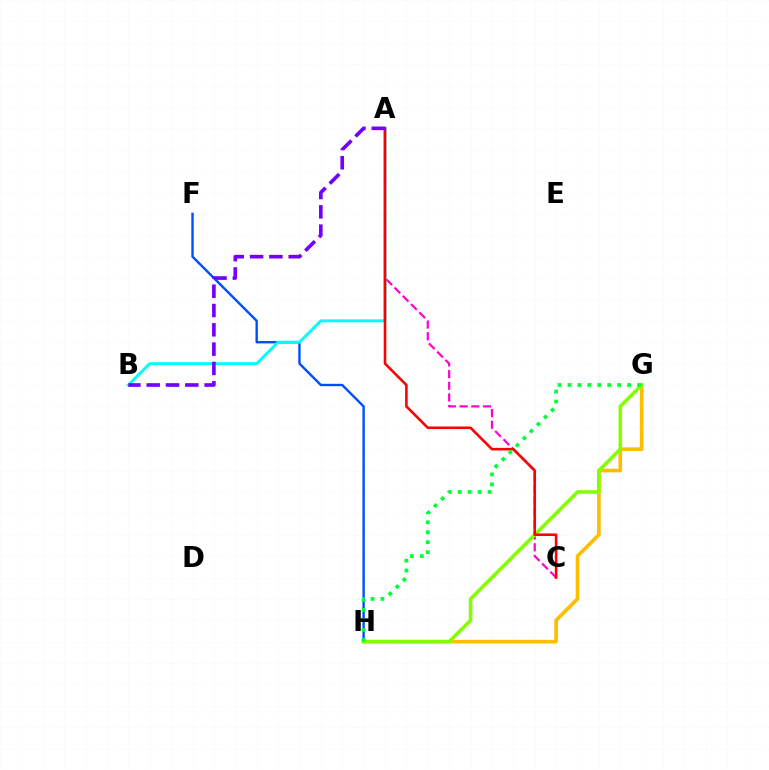{('G', 'H'): [{'color': '#ffbd00', 'line_style': 'solid', 'thickness': 2.63}, {'color': '#84ff00', 'line_style': 'solid', 'thickness': 2.58}, {'color': '#00ff39', 'line_style': 'dotted', 'thickness': 2.7}], ('F', 'H'): [{'color': '#004bff', 'line_style': 'solid', 'thickness': 1.7}], ('A', 'C'): [{'color': '#ff00cf', 'line_style': 'dashed', 'thickness': 1.59}, {'color': '#ff0000', 'line_style': 'solid', 'thickness': 1.86}], ('A', 'B'): [{'color': '#00fff6', 'line_style': 'solid', 'thickness': 2.1}, {'color': '#7200ff', 'line_style': 'dashed', 'thickness': 2.62}]}